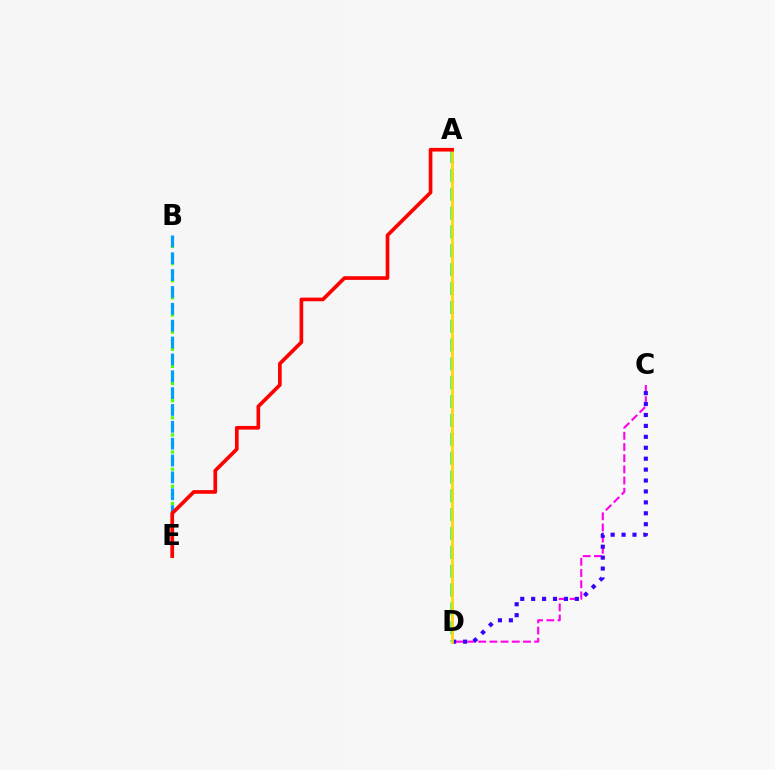{('C', 'D'): [{'color': '#ff00ed', 'line_style': 'dashed', 'thickness': 1.52}, {'color': '#3700ff', 'line_style': 'dotted', 'thickness': 2.97}], ('A', 'D'): [{'color': '#00ff86', 'line_style': 'dashed', 'thickness': 2.56}, {'color': '#ffd500', 'line_style': 'solid', 'thickness': 1.96}], ('B', 'E'): [{'color': '#4fff00', 'line_style': 'dotted', 'thickness': 2.33}, {'color': '#009eff', 'line_style': 'dashed', 'thickness': 2.29}], ('A', 'E'): [{'color': '#ff0000', 'line_style': 'solid', 'thickness': 2.64}]}